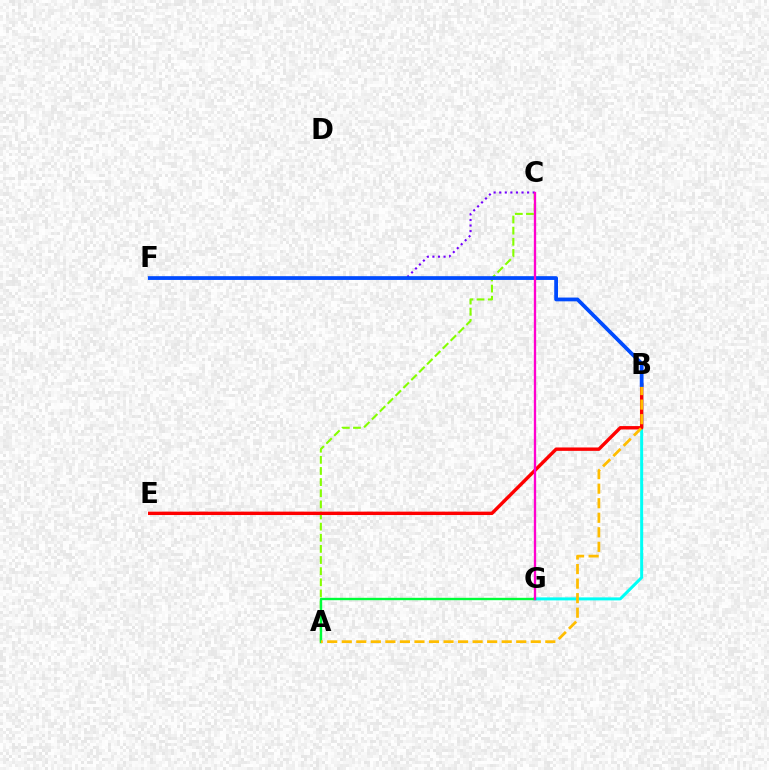{('A', 'C'): [{'color': '#84ff00', 'line_style': 'dashed', 'thickness': 1.51}], ('C', 'F'): [{'color': '#7200ff', 'line_style': 'dotted', 'thickness': 1.51}], ('B', 'G'): [{'color': '#00fff6', 'line_style': 'solid', 'thickness': 2.16}], ('B', 'E'): [{'color': '#ff0000', 'line_style': 'solid', 'thickness': 2.44}], ('A', 'G'): [{'color': '#00ff39', 'line_style': 'solid', 'thickness': 1.71}], ('A', 'B'): [{'color': '#ffbd00', 'line_style': 'dashed', 'thickness': 1.98}], ('B', 'F'): [{'color': '#004bff', 'line_style': 'solid', 'thickness': 2.71}], ('C', 'G'): [{'color': '#ff00cf', 'line_style': 'solid', 'thickness': 1.67}]}